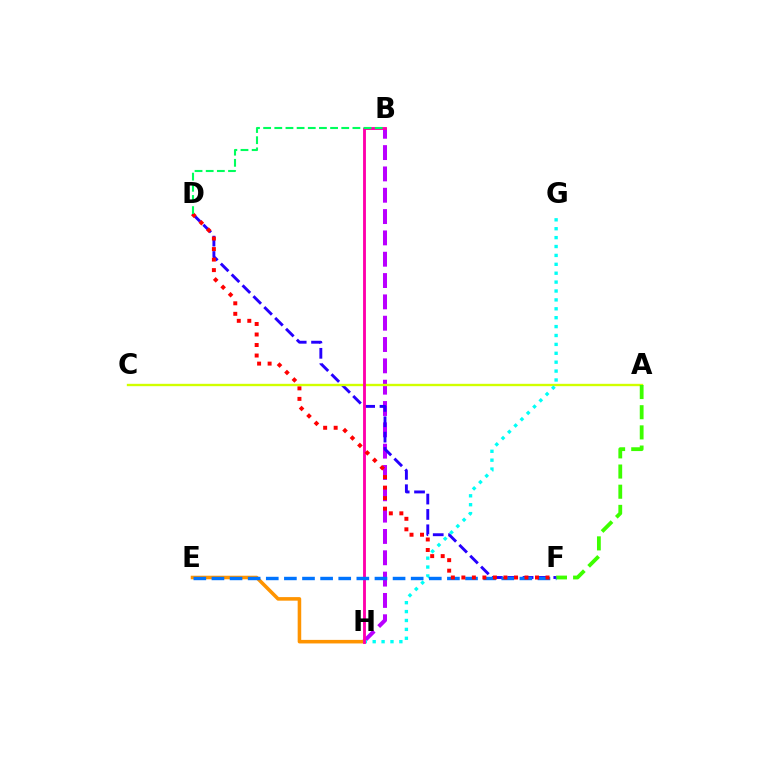{('B', 'H'): [{'color': '#b900ff', 'line_style': 'dashed', 'thickness': 2.9}, {'color': '#ff00ac', 'line_style': 'solid', 'thickness': 2.06}], ('D', 'F'): [{'color': '#2500ff', 'line_style': 'dashed', 'thickness': 2.09}, {'color': '#ff0000', 'line_style': 'dotted', 'thickness': 2.86}], ('A', 'C'): [{'color': '#d1ff00', 'line_style': 'solid', 'thickness': 1.7}], ('E', 'H'): [{'color': '#ff9400', 'line_style': 'solid', 'thickness': 2.56}], ('G', 'H'): [{'color': '#00fff6', 'line_style': 'dotted', 'thickness': 2.42}], ('A', 'F'): [{'color': '#3dff00', 'line_style': 'dashed', 'thickness': 2.74}], ('E', 'F'): [{'color': '#0074ff', 'line_style': 'dashed', 'thickness': 2.46}], ('B', 'D'): [{'color': '#00ff5c', 'line_style': 'dashed', 'thickness': 1.52}]}